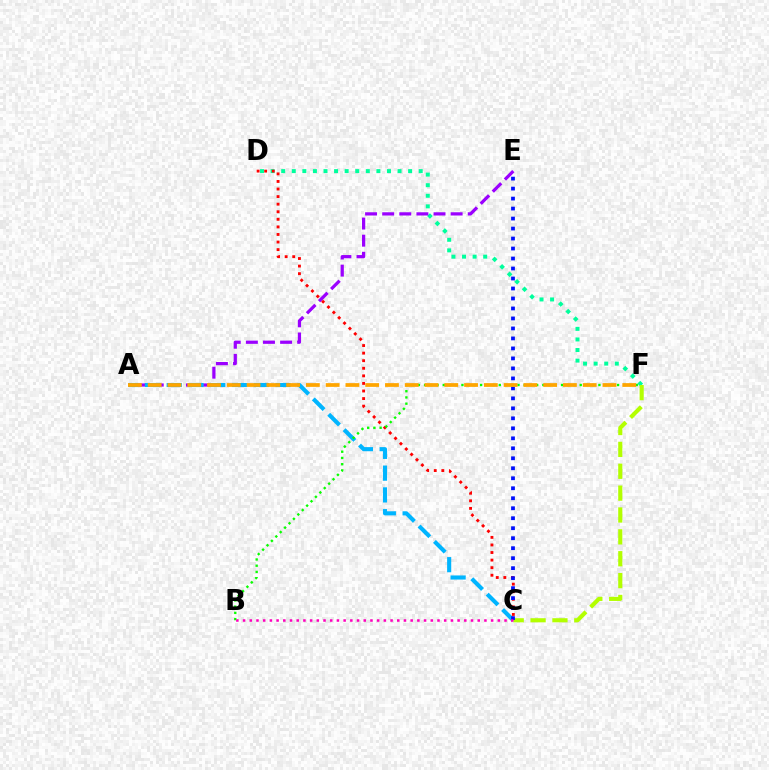{('D', 'F'): [{'color': '#00ff9d', 'line_style': 'dotted', 'thickness': 2.87}], ('C', 'F'): [{'color': '#b3ff00', 'line_style': 'dashed', 'thickness': 2.97}], ('A', 'E'): [{'color': '#9b00ff', 'line_style': 'dashed', 'thickness': 2.32}], ('A', 'C'): [{'color': '#00b5ff', 'line_style': 'dashed', 'thickness': 2.96}], ('C', 'D'): [{'color': '#ff0000', 'line_style': 'dotted', 'thickness': 2.06}], ('B', 'F'): [{'color': '#08ff00', 'line_style': 'dotted', 'thickness': 1.69}], ('C', 'E'): [{'color': '#0010ff', 'line_style': 'dotted', 'thickness': 2.71}], ('A', 'F'): [{'color': '#ffa500', 'line_style': 'dashed', 'thickness': 2.69}], ('B', 'C'): [{'color': '#ff00bd', 'line_style': 'dotted', 'thickness': 1.82}]}